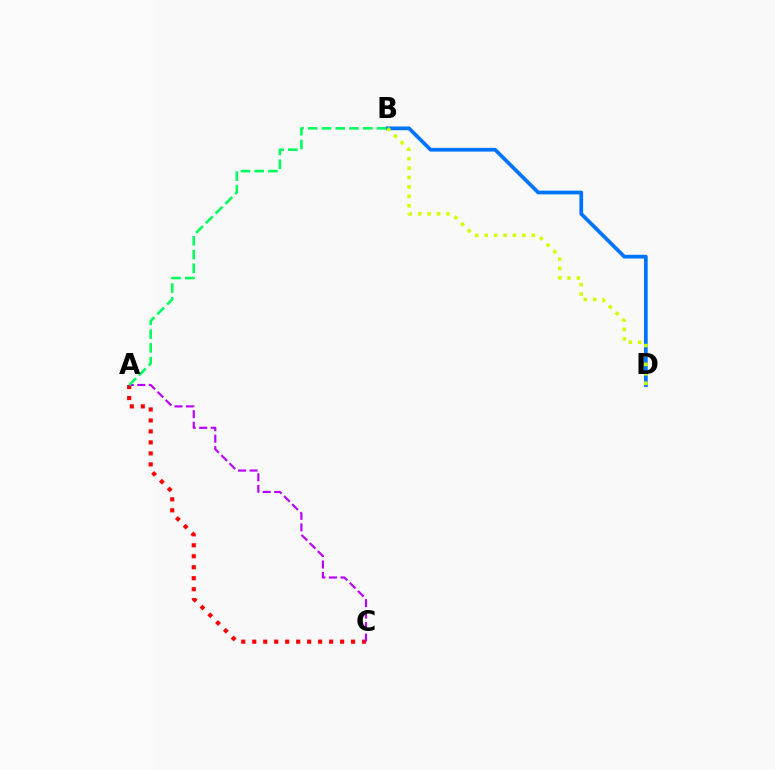{('A', 'C'): [{'color': '#ff0000', 'line_style': 'dotted', 'thickness': 2.98}, {'color': '#b900ff', 'line_style': 'dashed', 'thickness': 1.56}], ('B', 'D'): [{'color': '#0074ff', 'line_style': 'solid', 'thickness': 2.69}, {'color': '#d1ff00', 'line_style': 'dotted', 'thickness': 2.56}], ('A', 'B'): [{'color': '#00ff5c', 'line_style': 'dashed', 'thickness': 1.87}]}